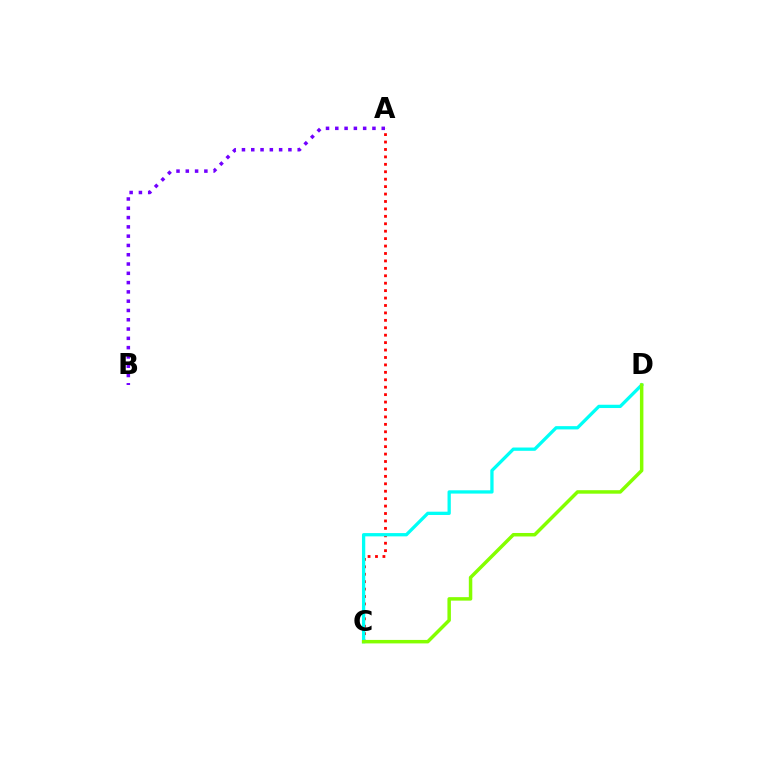{('A', 'B'): [{'color': '#7200ff', 'line_style': 'dotted', 'thickness': 2.52}], ('A', 'C'): [{'color': '#ff0000', 'line_style': 'dotted', 'thickness': 2.02}], ('C', 'D'): [{'color': '#00fff6', 'line_style': 'solid', 'thickness': 2.36}, {'color': '#84ff00', 'line_style': 'solid', 'thickness': 2.51}]}